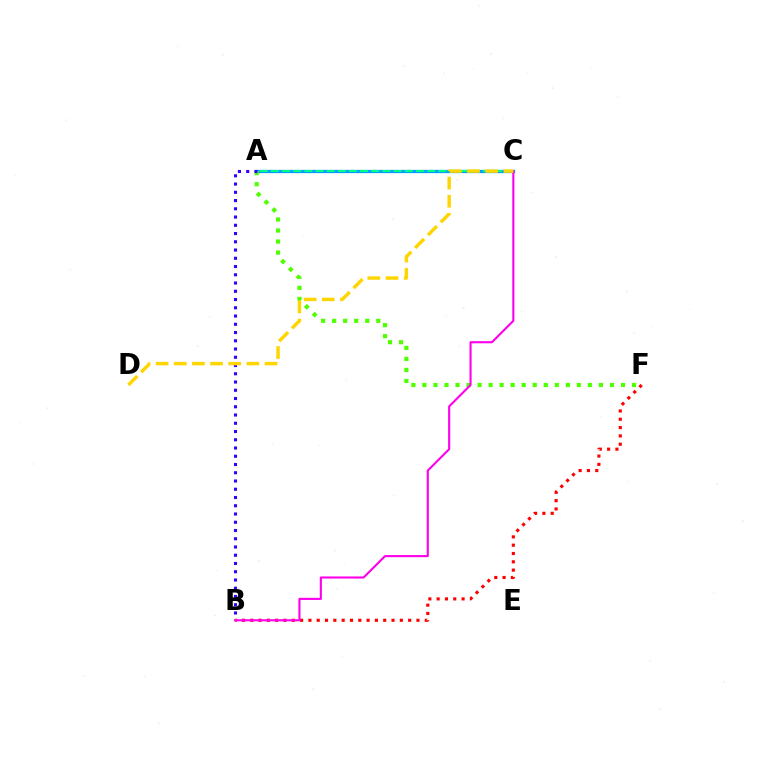{('A', 'C'): [{'color': '#009eff', 'line_style': 'solid', 'thickness': 2.35}, {'color': '#00ff86', 'line_style': 'dashed', 'thickness': 1.51}], ('B', 'F'): [{'color': '#ff0000', 'line_style': 'dotted', 'thickness': 2.26}], ('A', 'F'): [{'color': '#4fff00', 'line_style': 'dotted', 'thickness': 3.0}], ('A', 'B'): [{'color': '#3700ff', 'line_style': 'dotted', 'thickness': 2.24}], ('B', 'C'): [{'color': '#ff00ed', 'line_style': 'solid', 'thickness': 1.52}], ('C', 'D'): [{'color': '#ffd500', 'line_style': 'dashed', 'thickness': 2.47}]}